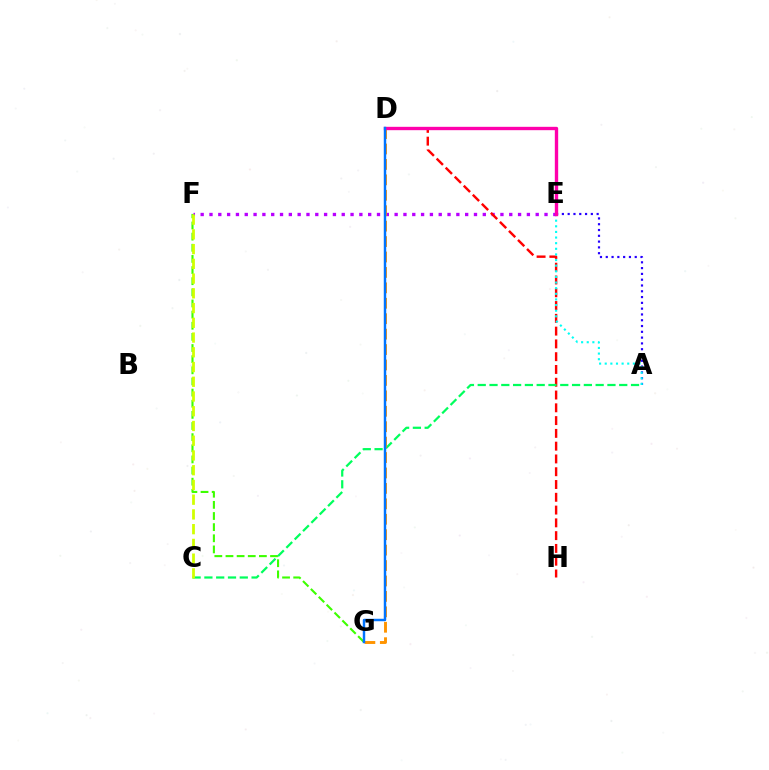{('F', 'G'): [{'color': '#3dff00', 'line_style': 'dashed', 'thickness': 1.51}], ('A', 'E'): [{'color': '#2500ff', 'line_style': 'dotted', 'thickness': 1.57}, {'color': '#00fff6', 'line_style': 'dotted', 'thickness': 1.53}], ('E', 'F'): [{'color': '#b900ff', 'line_style': 'dotted', 'thickness': 2.4}], ('D', 'H'): [{'color': '#ff0000', 'line_style': 'dashed', 'thickness': 1.74}], ('A', 'C'): [{'color': '#00ff5c', 'line_style': 'dashed', 'thickness': 1.6}], ('D', 'G'): [{'color': '#ff9400', 'line_style': 'dashed', 'thickness': 2.1}, {'color': '#0074ff', 'line_style': 'solid', 'thickness': 1.77}], ('D', 'E'): [{'color': '#ff00ac', 'line_style': 'solid', 'thickness': 2.42}], ('C', 'F'): [{'color': '#d1ff00', 'line_style': 'dashed', 'thickness': 2.0}]}